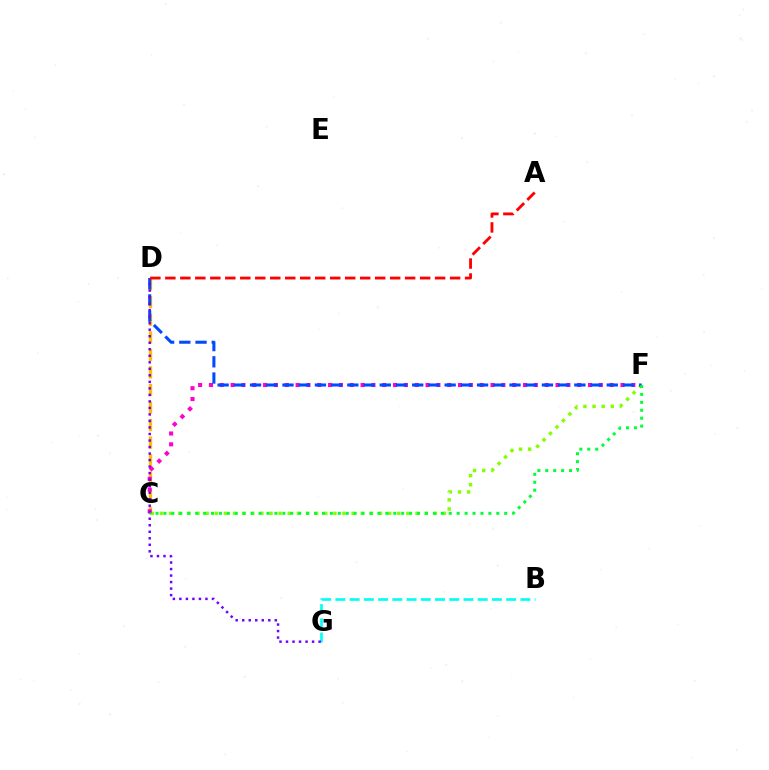{('C', 'D'): [{'color': '#ffbd00', 'line_style': 'dashed', 'thickness': 2.39}], ('C', 'F'): [{'color': '#84ff00', 'line_style': 'dotted', 'thickness': 2.48}, {'color': '#ff00cf', 'line_style': 'dotted', 'thickness': 2.94}, {'color': '#00ff39', 'line_style': 'dotted', 'thickness': 2.15}], ('B', 'G'): [{'color': '#00fff6', 'line_style': 'dashed', 'thickness': 1.93}], ('D', 'F'): [{'color': '#004bff', 'line_style': 'dashed', 'thickness': 2.2}], ('D', 'G'): [{'color': '#7200ff', 'line_style': 'dotted', 'thickness': 1.77}], ('A', 'D'): [{'color': '#ff0000', 'line_style': 'dashed', 'thickness': 2.04}]}